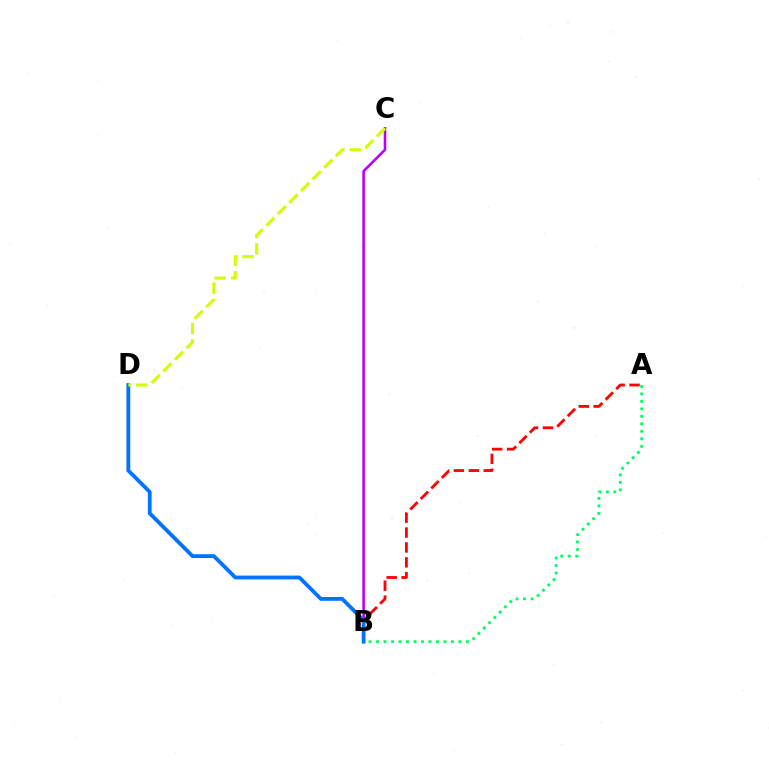{('A', 'B'): [{'color': '#ff0000', 'line_style': 'dashed', 'thickness': 2.03}, {'color': '#00ff5c', 'line_style': 'dotted', 'thickness': 2.03}], ('B', 'C'): [{'color': '#b900ff', 'line_style': 'solid', 'thickness': 1.85}], ('B', 'D'): [{'color': '#0074ff', 'line_style': 'solid', 'thickness': 2.74}], ('C', 'D'): [{'color': '#d1ff00', 'line_style': 'dashed', 'thickness': 2.23}]}